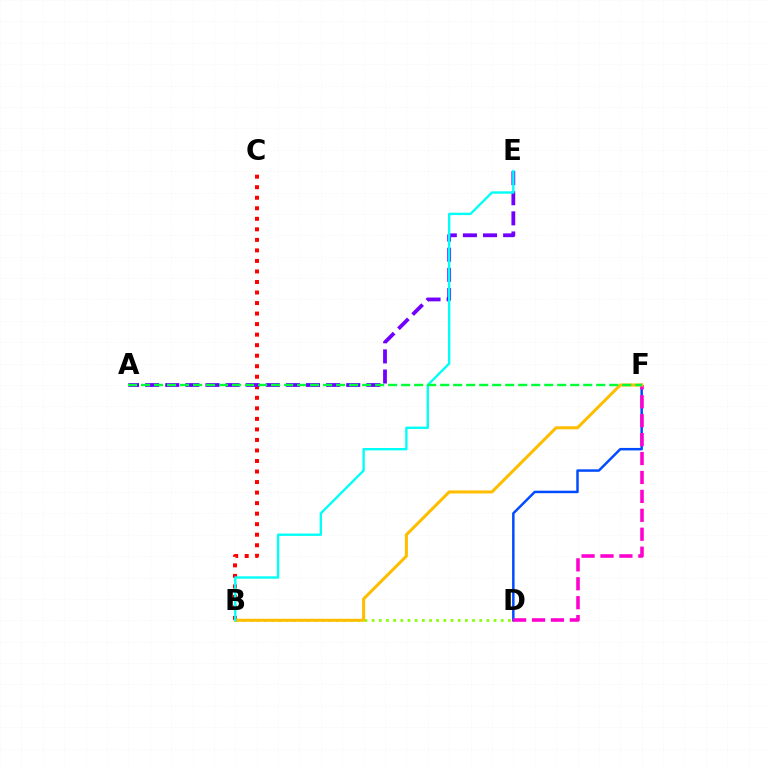{('B', 'D'): [{'color': '#84ff00', 'line_style': 'dotted', 'thickness': 1.95}], ('D', 'F'): [{'color': '#004bff', 'line_style': 'solid', 'thickness': 1.78}, {'color': '#ff00cf', 'line_style': 'dashed', 'thickness': 2.57}], ('B', 'C'): [{'color': '#ff0000', 'line_style': 'dotted', 'thickness': 2.86}], ('A', 'E'): [{'color': '#7200ff', 'line_style': 'dashed', 'thickness': 2.73}], ('B', 'F'): [{'color': '#ffbd00', 'line_style': 'solid', 'thickness': 2.19}], ('B', 'E'): [{'color': '#00fff6', 'line_style': 'solid', 'thickness': 1.7}], ('A', 'F'): [{'color': '#00ff39', 'line_style': 'dashed', 'thickness': 1.77}]}